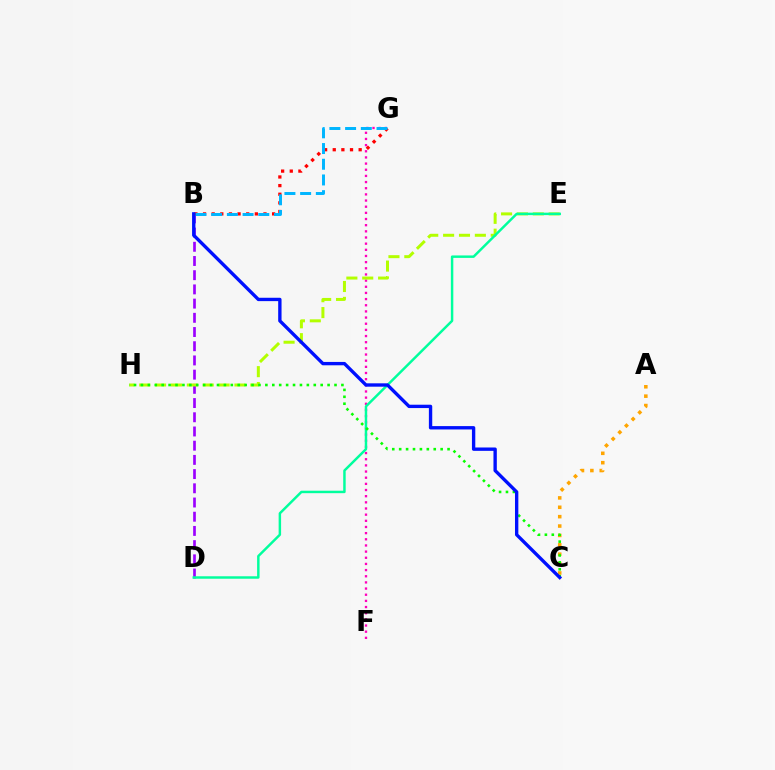{('B', 'D'): [{'color': '#9b00ff', 'line_style': 'dashed', 'thickness': 1.93}], ('A', 'C'): [{'color': '#ffa500', 'line_style': 'dotted', 'thickness': 2.55}], ('F', 'G'): [{'color': '#ff00bd', 'line_style': 'dotted', 'thickness': 1.67}], ('E', 'H'): [{'color': '#b3ff00', 'line_style': 'dashed', 'thickness': 2.16}], ('D', 'E'): [{'color': '#00ff9d', 'line_style': 'solid', 'thickness': 1.77}], ('C', 'H'): [{'color': '#08ff00', 'line_style': 'dotted', 'thickness': 1.88}], ('B', 'G'): [{'color': '#ff0000', 'line_style': 'dotted', 'thickness': 2.35}, {'color': '#00b5ff', 'line_style': 'dashed', 'thickness': 2.13}], ('B', 'C'): [{'color': '#0010ff', 'line_style': 'solid', 'thickness': 2.42}]}